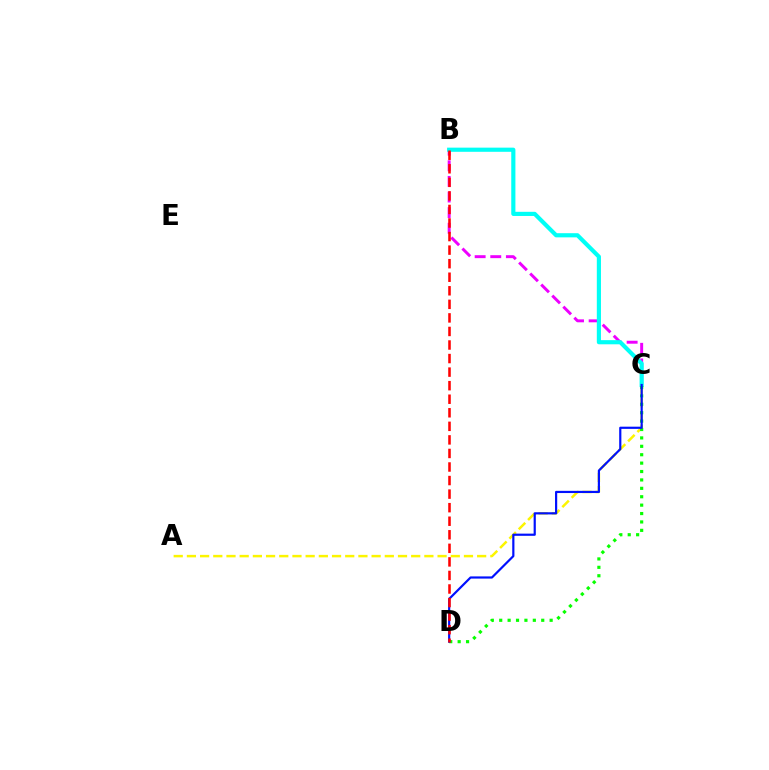{('A', 'C'): [{'color': '#fcf500', 'line_style': 'dashed', 'thickness': 1.79}], ('B', 'C'): [{'color': '#ee00ff', 'line_style': 'dashed', 'thickness': 2.12}, {'color': '#00fff6', 'line_style': 'solid', 'thickness': 2.99}], ('C', 'D'): [{'color': '#08ff00', 'line_style': 'dotted', 'thickness': 2.28}, {'color': '#0010ff', 'line_style': 'solid', 'thickness': 1.58}], ('B', 'D'): [{'color': '#ff0000', 'line_style': 'dashed', 'thickness': 1.84}]}